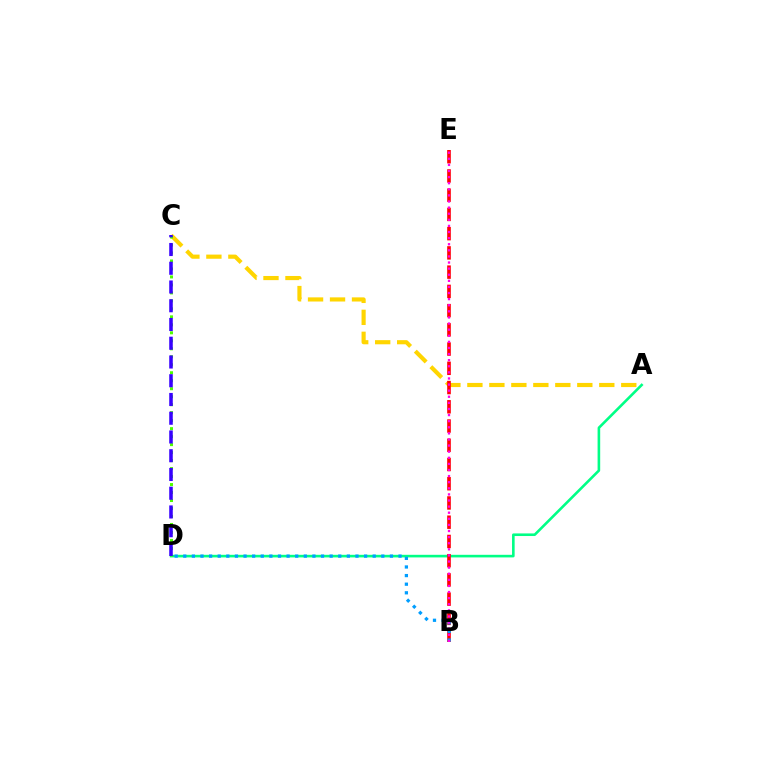{('A', 'D'): [{'color': '#00ff86', 'line_style': 'solid', 'thickness': 1.87}], ('A', 'C'): [{'color': '#ffd500', 'line_style': 'dashed', 'thickness': 2.99}], ('B', 'E'): [{'color': '#ff0000', 'line_style': 'dashed', 'thickness': 2.61}, {'color': '#ff00ed', 'line_style': 'dotted', 'thickness': 1.66}], ('B', 'D'): [{'color': '#009eff', 'line_style': 'dotted', 'thickness': 2.34}], ('C', 'D'): [{'color': '#4fff00', 'line_style': 'dotted', 'thickness': 2.17}, {'color': '#3700ff', 'line_style': 'dashed', 'thickness': 2.55}]}